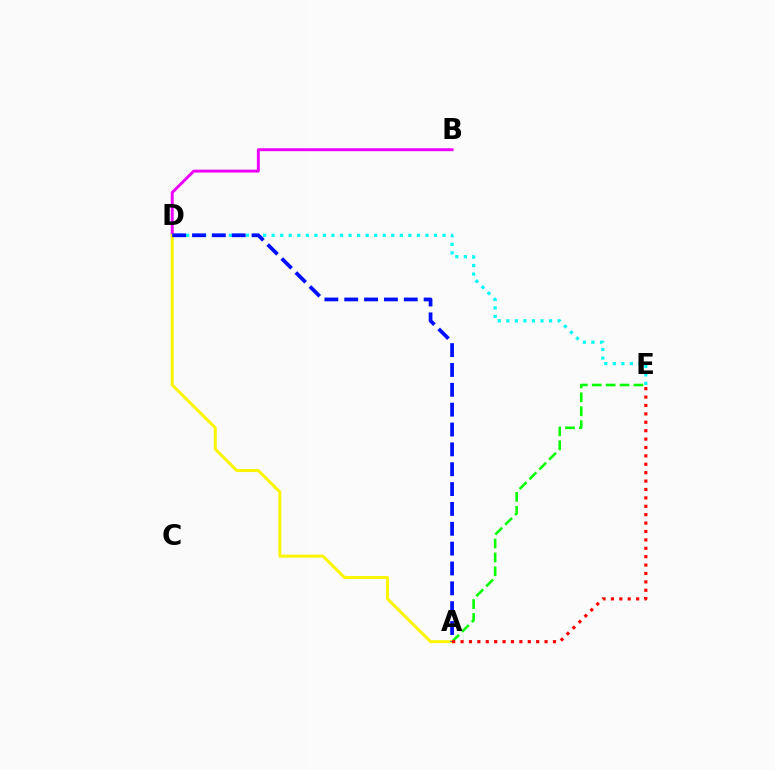{('A', 'E'): [{'color': '#08ff00', 'line_style': 'dashed', 'thickness': 1.89}, {'color': '#ff0000', 'line_style': 'dotted', 'thickness': 2.28}], ('B', 'D'): [{'color': '#ee00ff', 'line_style': 'solid', 'thickness': 2.11}], ('A', 'D'): [{'color': '#fcf500', 'line_style': 'solid', 'thickness': 2.17}, {'color': '#0010ff', 'line_style': 'dashed', 'thickness': 2.7}], ('D', 'E'): [{'color': '#00fff6', 'line_style': 'dotted', 'thickness': 2.32}]}